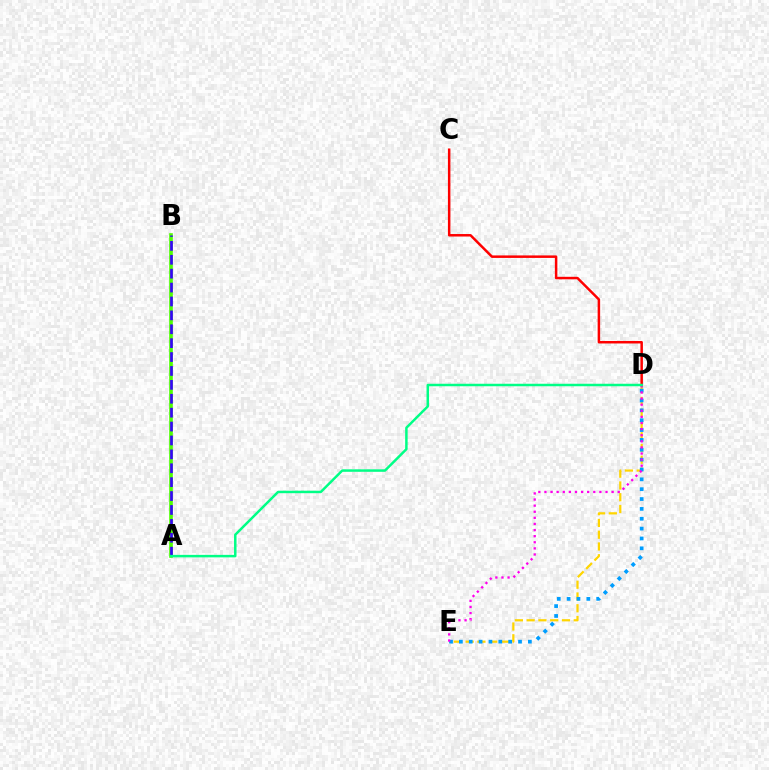{('A', 'B'): [{'color': '#4fff00', 'line_style': 'solid', 'thickness': 2.62}, {'color': '#3700ff', 'line_style': 'dashed', 'thickness': 1.89}], ('D', 'E'): [{'color': '#ffd500', 'line_style': 'dashed', 'thickness': 1.6}, {'color': '#009eff', 'line_style': 'dotted', 'thickness': 2.68}, {'color': '#ff00ed', 'line_style': 'dotted', 'thickness': 1.66}], ('C', 'D'): [{'color': '#ff0000', 'line_style': 'solid', 'thickness': 1.8}], ('A', 'D'): [{'color': '#00ff86', 'line_style': 'solid', 'thickness': 1.79}]}